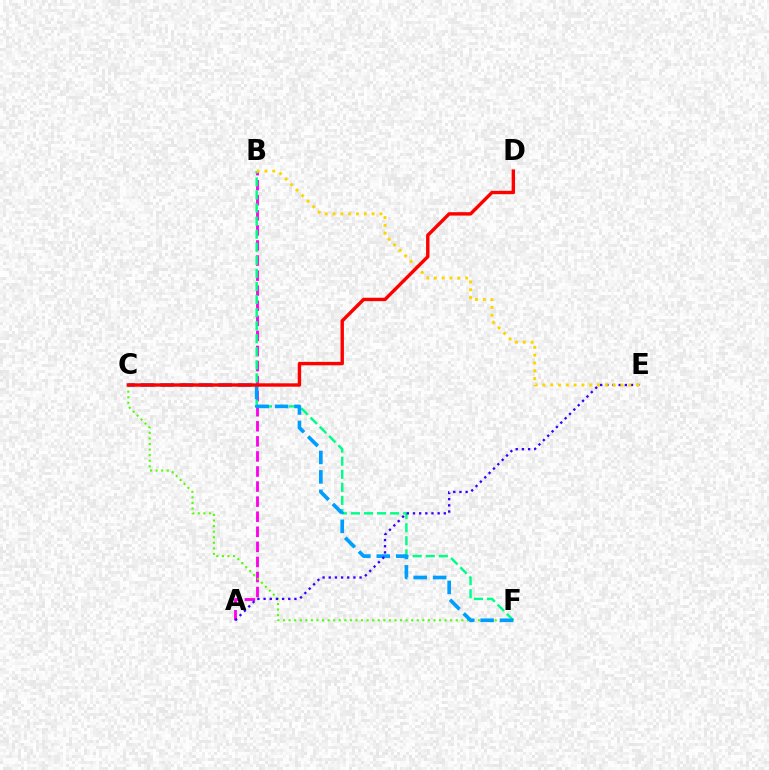{('A', 'B'): [{'color': '#ff00ed', 'line_style': 'dashed', 'thickness': 2.05}], ('C', 'F'): [{'color': '#4fff00', 'line_style': 'dotted', 'thickness': 1.51}, {'color': '#009eff', 'line_style': 'dashed', 'thickness': 2.64}], ('B', 'F'): [{'color': '#00ff86', 'line_style': 'dashed', 'thickness': 1.78}], ('A', 'E'): [{'color': '#3700ff', 'line_style': 'dotted', 'thickness': 1.68}], ('B', 'E'): [{'color': '#ffd500', 'line_style': 'dotted', 'thickness': 2.12}], ('C', 'D'): [{'color': '#ff0000', 'line_style': 'solid', 'thickness': 2.45}]}